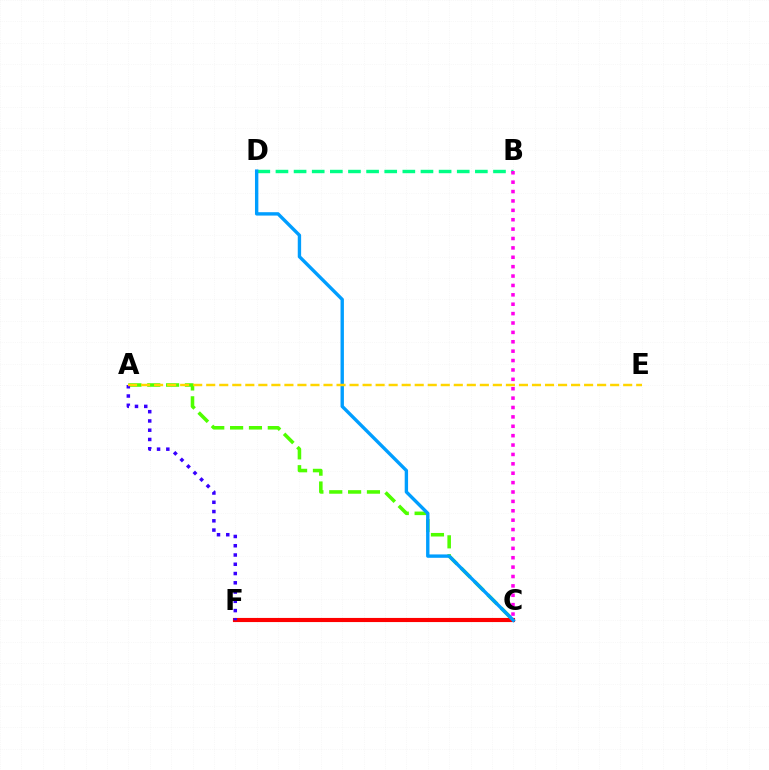{('B', 'D'): [{'color': '#00ff86', 'line_style': 'dashed', 'thickness': 2.46}], ('A', 'C'): [{'color': '#4fff00', 'line_style': 'dashed', 'thickness': 2.56}], ('C', 'F'): [{'color': '#ff0000', 'line_style': 'solid', 'thickness': 2.97}], ('A', 'F'): [{'color': '#3700ff', 'line_style': 'dotted', 'thickness': 2.52}], ('B', 'C'): [{'color': '#ff00ed', 'line_style': 'dotted', 'thickness': 2.55}], ('C', 'D'): [{'color': '#009eff', 'line_style': 'solid', 'thickness': 2.43}], ('A', 'E'): [{'color': '#ffd500', 'line_style': 'dashed', 'thickness': 1.77}]}